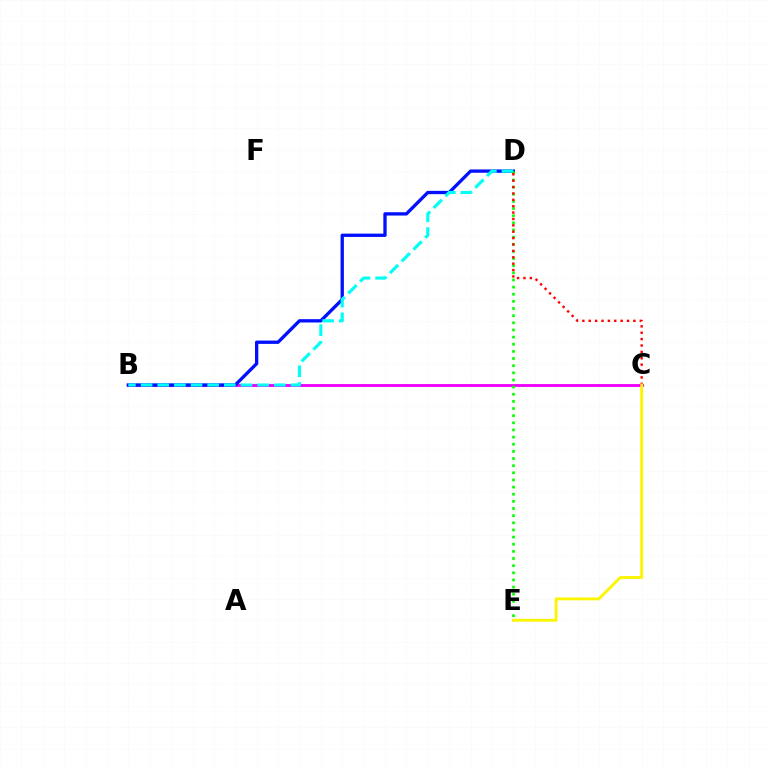{('B', 'C'): [{'color': '#ee00ff', 'line_style': 'solid', 'thickness': 2.06}], ('B', 'D'): [{'color': '#0010ff', 'line_style': 'solid', 'thickness': 2.39}, {'color': '#00fff6', 'line_style': 'dashed', 'thickness': 2.26}], ('D', 'E'): [{'color': '#08ff00', 'line_style': 'dotted', 'thickness': 1.94}], ('C', 'D'): [{'color': '#ff0000', 'line_style': 'dotted', 'thickness': 1.73}], ('C', 'E'): [{'color': '#fcf500', 'line_style': 'solid', 'thickness': 2.05}]}